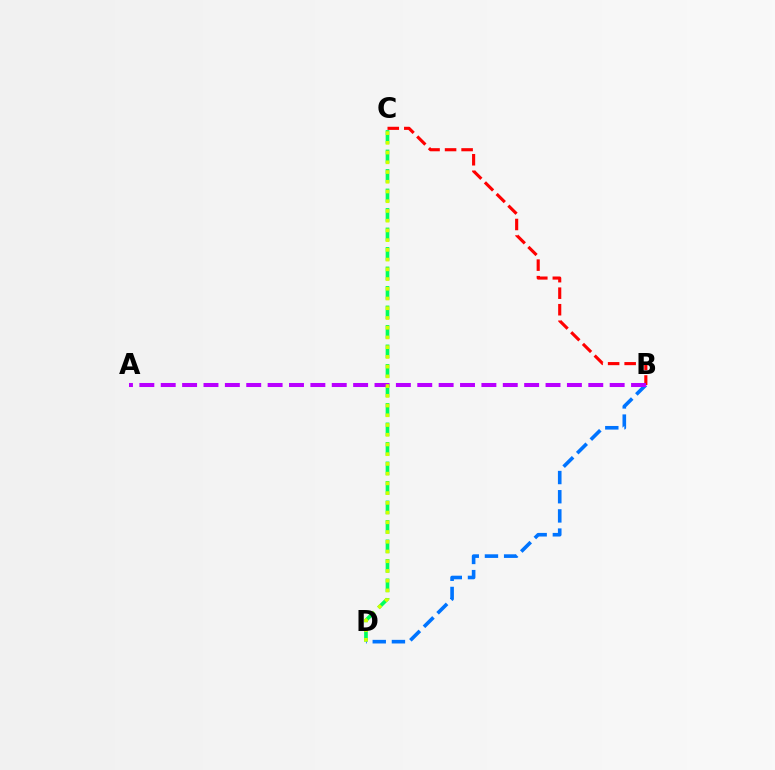{('B', 'C'): [{'color': '#ff0000', 'line_style': 'dashed', 'thickness': 2.25}], ('C', 'D'): [{'color': '#00ff5c', 'line_style': 'dashed', 'thickness': 2.65}, {'color': '#d1ff00', 'line_style': 'dotted', 'thickness': 2.64}], ('B', 'D'): [{'color': '#0074ff', 'line_style': 'dashed', 'thickness': 2.61}], ('A', 'B'): [{'color': '#b900ff', 'line_style': 'dashed', 'thickness': 2.9}]}